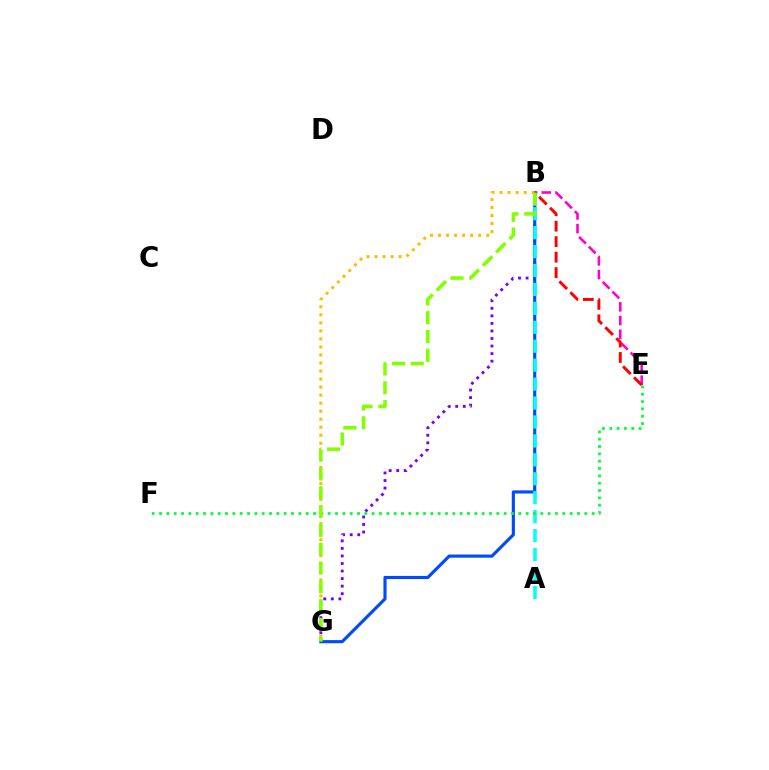{('B', 'G'): [{'color': '#7200ff', 'line_style': 'dotted', 'thickness': 2.05}, {'color': '#004bff', 'line_style': 'solid', 'thickness': 2.26}, {'color': '#ffbd00', 'line_style': 'dotted', 'thickness': 2.18}, {'color': '#84ff00', 'line_style': 'dashed', 'thickness': 2.55}], ('B', 'E'): [{'color': '#ff00cf', 'line_style': 'dashed', 'thickness': 1.86}, {'color': '#ff0000', 'line_style': 'dashed', 'thickness': 2.1}], ('A', 'B'): [{'color': '#00fff6', 'line_style': 'dashed', 'thickness': 2.57}], ('E', 'F'): [{'color': '#00ff39', 'line_style': 'dotted', 'thickness': 1.99}]}